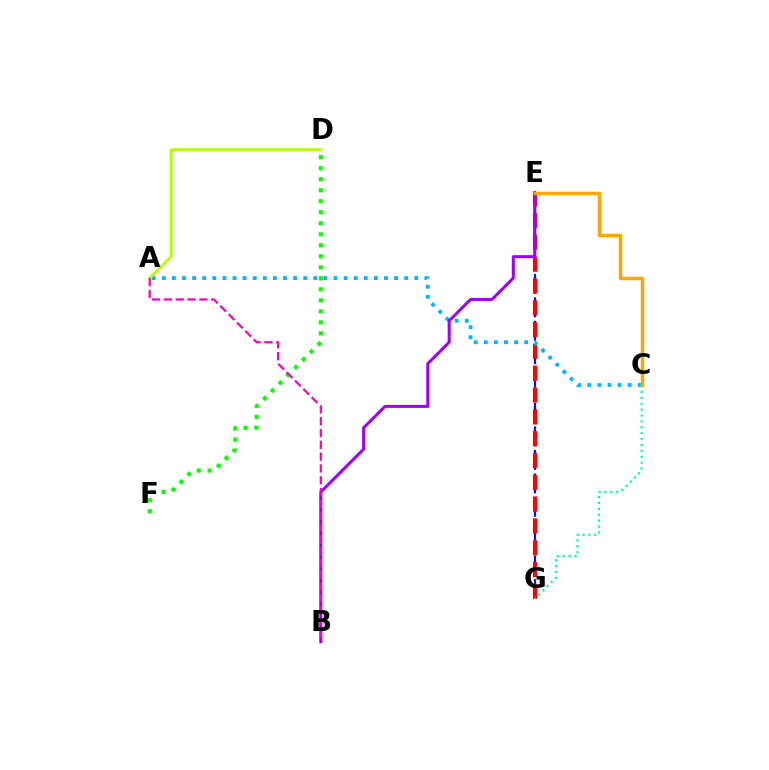{('D', 'F'): [{'color': '#08ff00', 'line_style': 'dotted', 'thickness': 2.99}], ('E', 'G'): [{'color': '#0010ff', 'line_style': 'dashed', 'thickness': 1.59}, {'color': '#ff0000', 'line_style': 'dashed', 'thickness': 2.96}], ('A', 'C'): [{'color': '#00b5ff', 'line_style': 'dotted', 'thickness': 2.74}], ('A', 'D'): [{'color': '#b3ff00', 'line_style': 'solid', 'thickness': 2.09}], ('C', 'G'): [{'color': '#00ff9d', 'line_style': 'dotted', 'thickness': 1.6}], ('B', 'E'): [{'color': '#9b00ff', 'line_style': 'solid', 'thickness': 2.18}], ('A', 'B'): [{'color': '#ff00bd', 'line_style': 'dashed', 'thickness': 1.61}], ('C', 'E'): [{'color': '#ffa500', 'line_style': 'solid', 'thickness': 2.5}]}